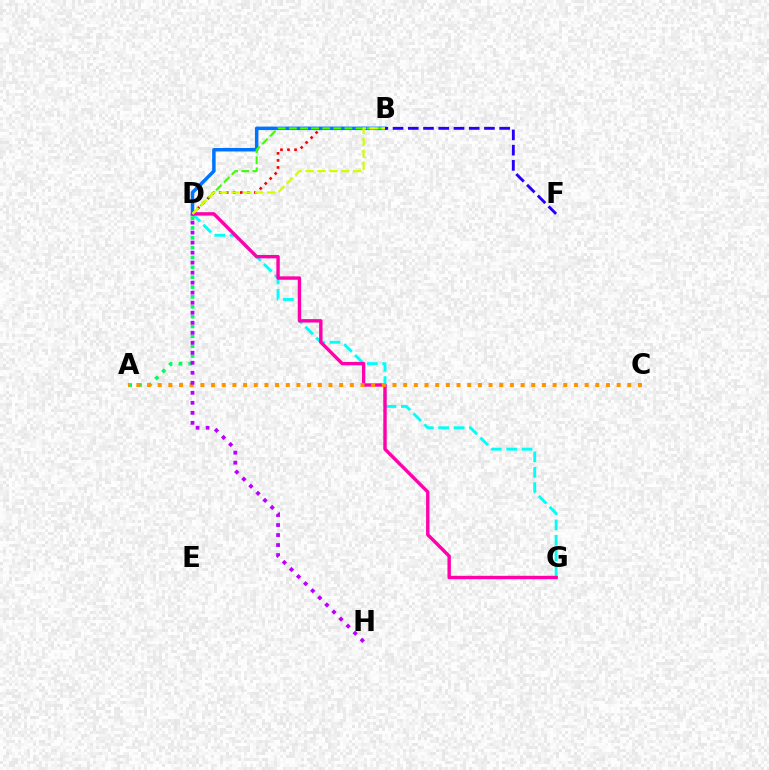{('D', 'G'): [{'color': '#00fff6', 'line_style': 'dashed', 'thickness': 2.09}, {'color': '#ff00ac', 'line_style': 'solid', 'thickness': 2.45}], ('A', 'D'): [{'color': '#00ff5c', 'line_style': 'dotted', 'thickness': 2.68}], ('B', 'D'): [{'color': '#ff0000', 'line_style': 'dotted', 'thickness': 1.91}, {'color': '#0074ff', 'line_style': 'solid', 'thickness': 2.51}, {'color': '#3dff00', 'line_style': 'dashed', 'thickness': 1.51}, {'color': '#d1ff00', 'line_style': 'dashed', 'thickness': 1.61}], ('A', 'C'): [{'color': '#ff9400', 'line_style': 'dotted', 'thickness': 2.9}], ('D', 'H'): [{'color': '#b900ff', 'line_style': 'dotted', 'thickness': 2.72}], ('B', 'F'): [{'color': '#2500ff', 'line_style': 'dashed', 'thickness': 2.07}]}